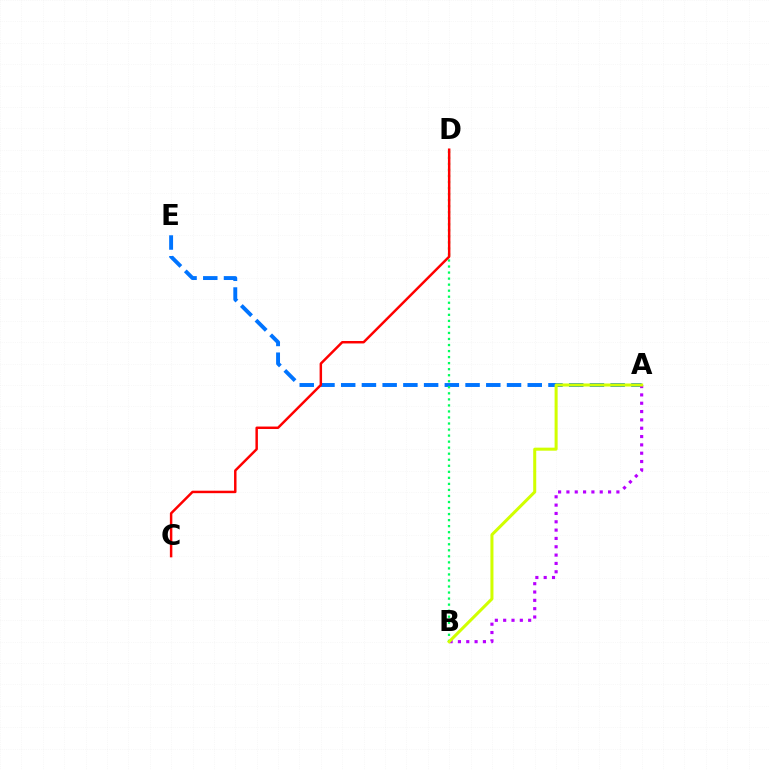{('A', 'E'): [{'color': '#0074ff', 'line_style': 'dashed', 'thickness': 2.82}], ('B', 'D'): [{'color': '#00ff5c', 'line_style': 'dotted', 'thickness': 1.64}], ('A', 'B'): [{'color': '#b900ff', 'line_style': 'dotted', 'thickness': 2.26}, {'color': '#d1ff00', 'line_style': 'solid', 'thickness': 2.18}], ('C', 'D'): [{'color': '#ff0000', 'line_style': 'solid', 'thickness': 1.78}]}